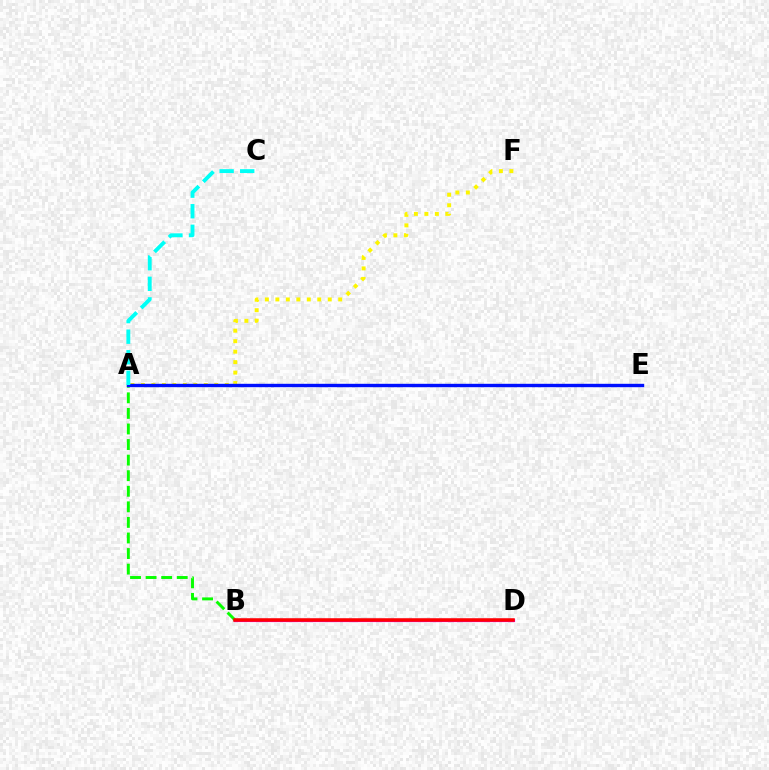{('B', 'D'): [{'color': '#ee00ff', 'line_style': 'solid', 'thickness': 2.29}, {'color': '#ff0000', 'line_style': 'solid', 'thickness': 2.54}], ('A', 'B'): [{'color': '#08ff00', 'line_style': 'dashed', 'thickness': 2.12}], ('A', 'F'): [{'color': '#fcf500', 'line_style': 'dotted', 'thickness': 2.85}], ('A', 'E'): [{'color': '#0010ff', 'line_style': 'solid', 'thickness': 2.44}], ('A', 'C'): [{'color': '#00fff6', 'line_style': 'dashed', 'thickness': 2.79}]}